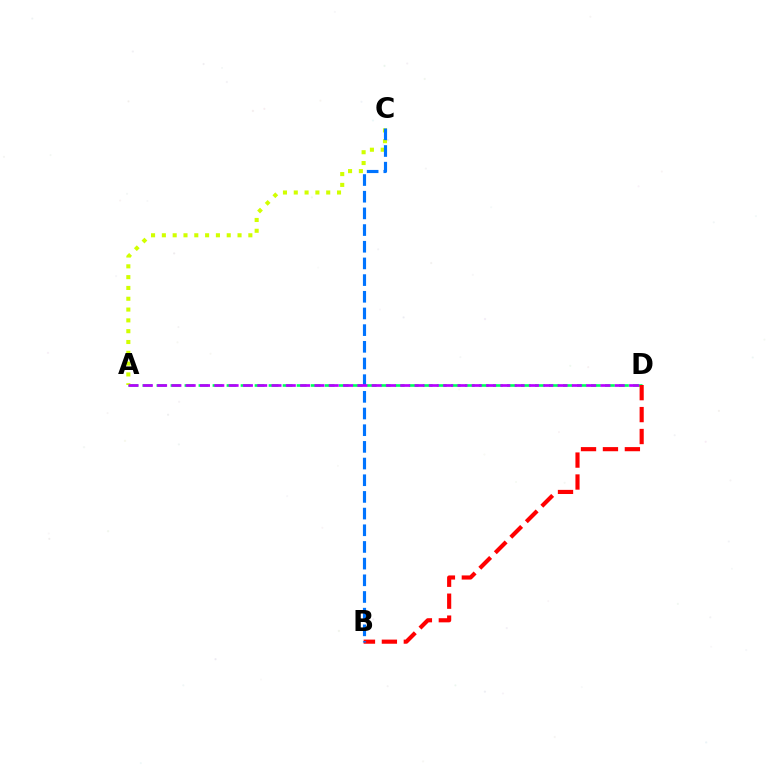{('A', 'D'): [{'color': '#00ff5c', 'line_style': 'dashed', 'thickness': 1.9}, {'color': '#b900ff', 'line_style': 'dashed', 'thickness': 1.94}], ('A', 'C'): [{'color': '#d1ff00', 'line_style': 'dotted', 'thickness': 2.94}], ('B', 'D'): [{'color': '#ff0000', 'line_style': 'dashed', 'thickness': 2.98}], ('B', 'C'): [{'color': '#0074ff', 'line_style': 'dashed', 'thickness': 2.27}]}